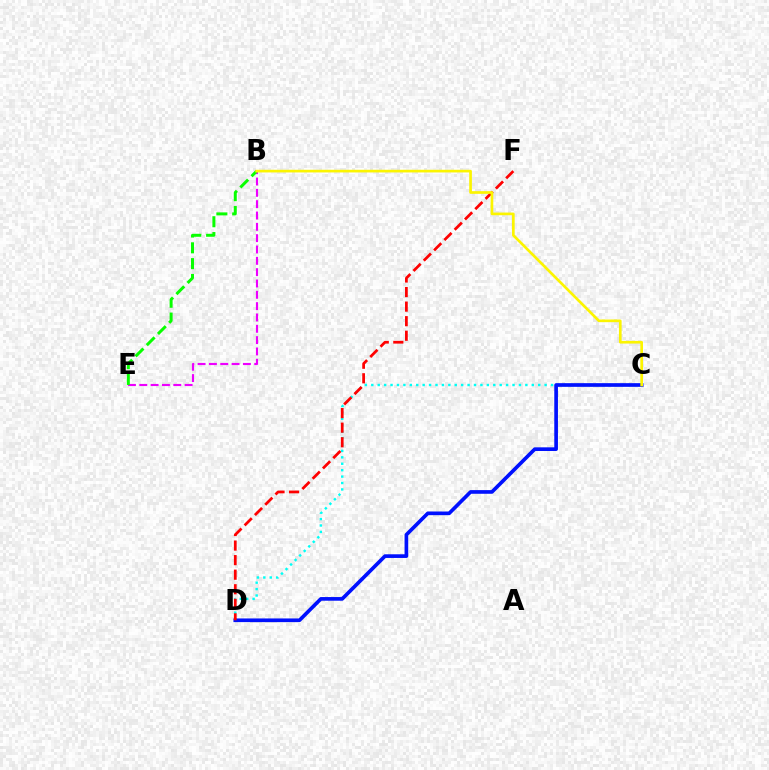{('C', 'D'): [{'color': '#00fff6', 'line_style': 'dotted', 'thickness': 1.74}, {'color': '#0010ff', 'line_style': 'solid', 'thickness': 2.64}], ('B', 'E'): [{'color': '#ee00ff', 'line_style': 'dashed', 'thickness': 1.54}, {'color': '#08ff00', 'line_style': 'dashed', 'thickness': 2.15}], ('D', 'F'): [{'color': '#ff0000', 'line_style': 'dashed', 'thickness': 1.98}], ('B', 'C'): [{'color': '#fcf500', 'line_style': 'solid', 'thickness': 1.93}]}